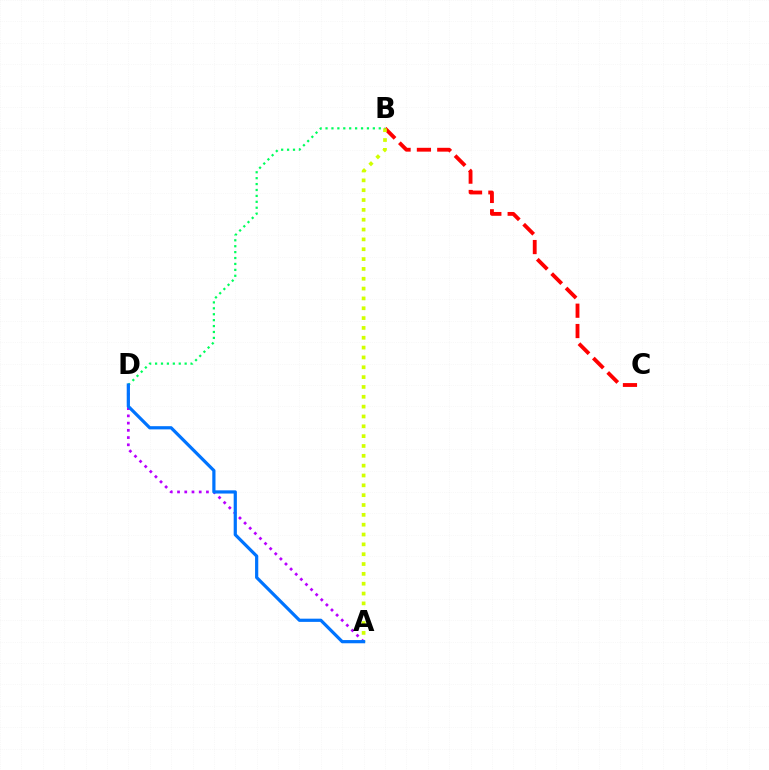{('A', 'D'): [{'color': '#b900ff', 'line_style': 'dotted', 'thickness': 1.96}, {'color': '#0074ff', 'line_style': 'solid', 'thickness': 2.31}], ('B', 'C'): [{'color': '#ff0000', 'line_style': 'dashed', 'thickness': 2.76}], ('A', 'B'): [{'color': '#d1ff00', 'line_style': 'dotted', 'thickness': 2.67}], ('B', 'D'): [{'color': '#00ff5c', 'line_style': 'dotted', 'thickness': 1.61}]}